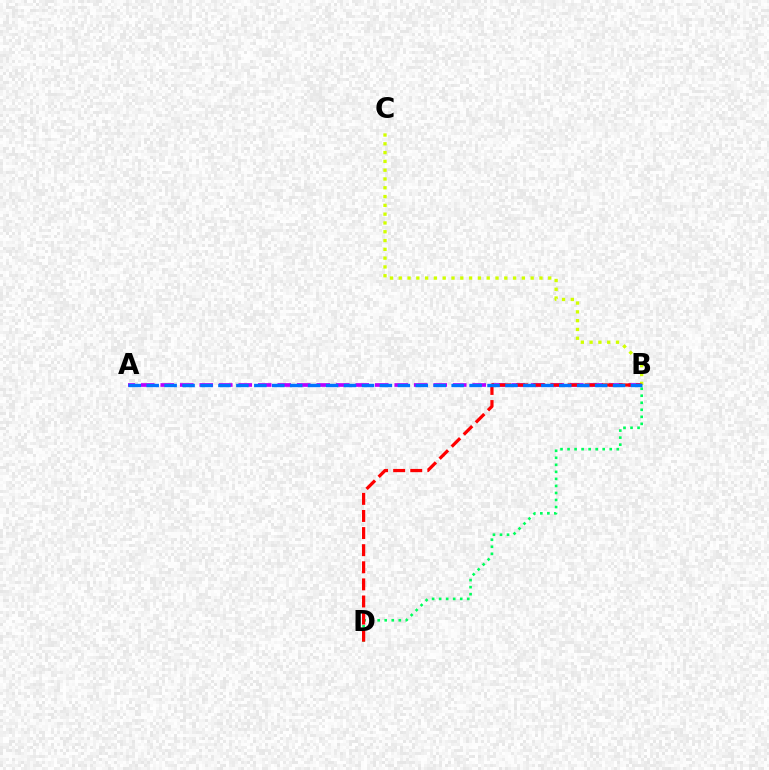{('A', 'B'): [{'color': '#b900ff', 'line_style': 'dashed', 'thickness': 2.65}, {'color': '#0074ff', 'line_style': 'dashed', 'thickness': 2.44}], ('B', 'C'): [{'color': '#d1ff00', 'line_style': 'dotted', 'thickness': 2.39}], ('B', 'D'): [{'color': '#00ff5c', 'line_style': 'dotted', 'thickness': 1.91}, {'color': '#ff0000', 'line_style': 'dashed', 'thickness': 2.32}]}